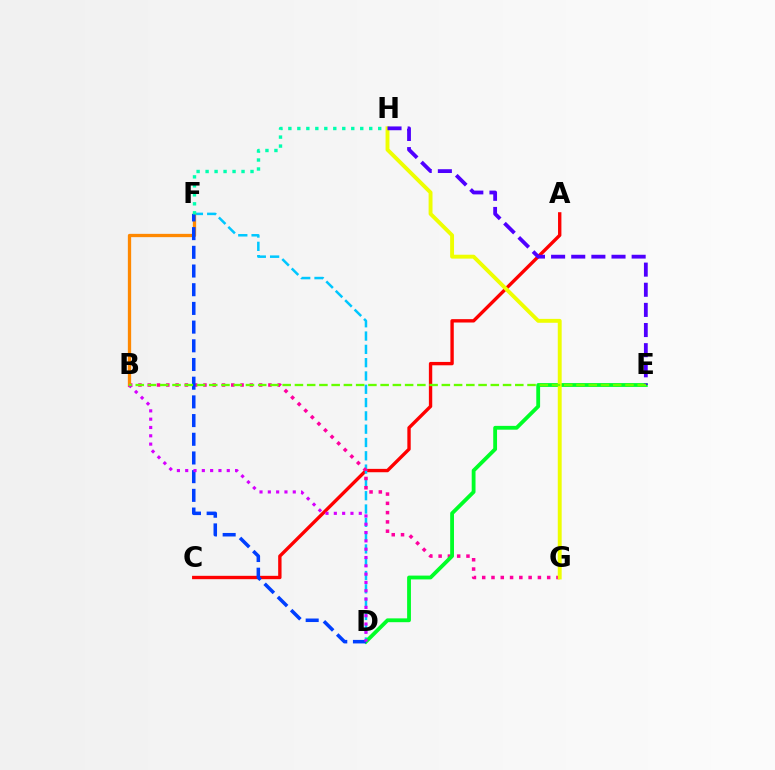{('A', 'C'): [{'color': '#ff0000', 'line_style': 'solid', 'thickness': 2.42}], ('D', 'F'): [{'color': '#00c7ff', 'line_style': 'dashed', 'thickness': 1.81}, {'color': '#003fff', 'line_style': 'dashed', 'thickness': 2.54}], ('B', 'G'): [{'color': '#ff00a0', 'line_style': 'dotted', 'thickness': 2.52}], ('D', 'E'): [{'color': '#00ff27', 'line_style': 'solid', 'thickness': 2.75}], ('B', 'F'): [{'color': '#ff8800', 'line_style': 'solid', 'thickness': 2.37}], ('F', 'H'): [{'color': '#00ffaf', 'line_style': 'dotted', 'thickness': 2.44}], ('G', 'H'): [{'color': '#eeff00', 'line_style': 'solid', 'thickness': 2.8}], ('B', 'D'): [{'color': '#d600ff', 'line_style': 'dotted', 'thickness': 2.26}], ('E', 'H'): [{'color': '#4f00ff', 'line_style': 'dashed', 'thickness': 2.74}], ('B', 'E'): [{'color': '#66ff00', 'line_style': 'dashed', 'thickness': 1.66}]}